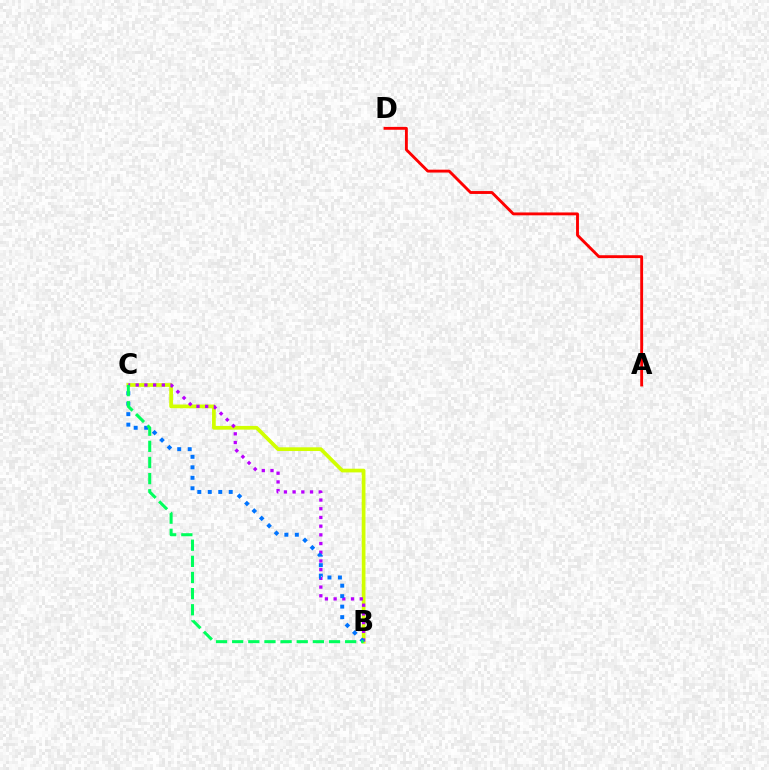{('B', 'C'): [{'color': '#d1ff00', 'line_style': 'solid', 'thickness': 2.67}, {'color': '#b900ff', 'line_style': 'dotted', 'thickness': 2.36}, {'color': '#0074ff', 'line_style': 'dotted', 'thickness': 2.85}, {'color': '#00ff5c', 'line_style': 'dashed', 'thickness': 2.19}], ('A', 'D'): [{'color': '#ff0000', 'line_style': 'solid', 'thickness': 2.07}]}